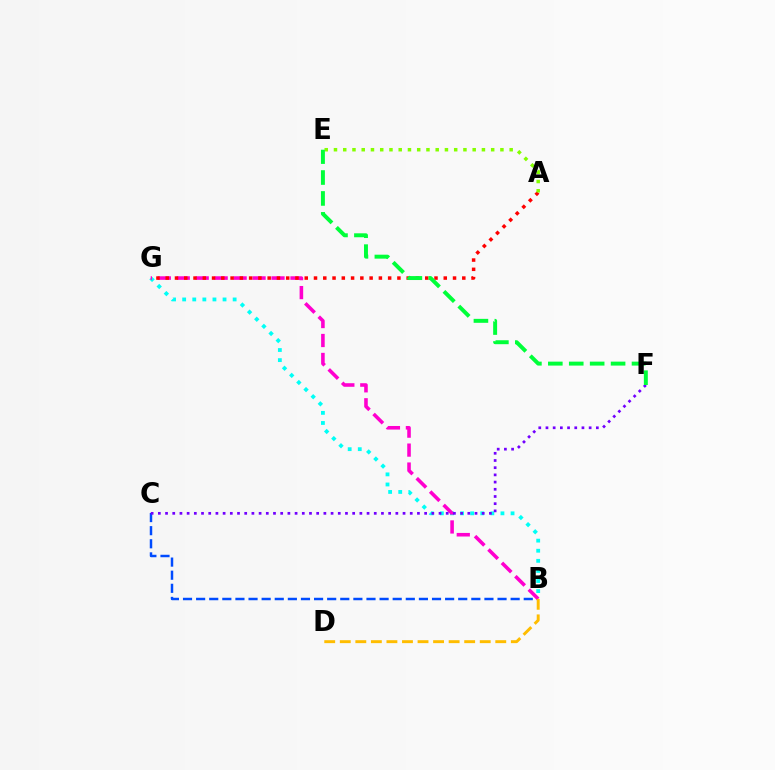{('B', 'G'): [{'color': '#00fff6', 'line_style': 'dotted', 'thickness': 2.74}, {'color': '#ff00cf', 'line_style': 'dashed', 'thickness': 2.57}], ('B', 'C'): [{'color': '#004bff', 'line_style': 'dashed', 'thickness': 1.78}], ('A', 'G'): [{'color': '#ff0000', 'line_style': 'dotted', 'thickness': 2.52}], ('C', 'F'): [{'color': '#7200ff', 'line_style': 'dotted', 'thickness': 1.96}], ('B', 'D'): [{'color': '#ffbd00', 'line_style': 'dashed', 'thickness': 2.11}], ('A', 'E'): [{'color': '#84ff00', 'line_style': 'dotted', 'thickness': 2.51}], ('E', 'F'): [{'color': '#00ff39', 'line_style': 'dashed', 'thickness': 2.84}]}